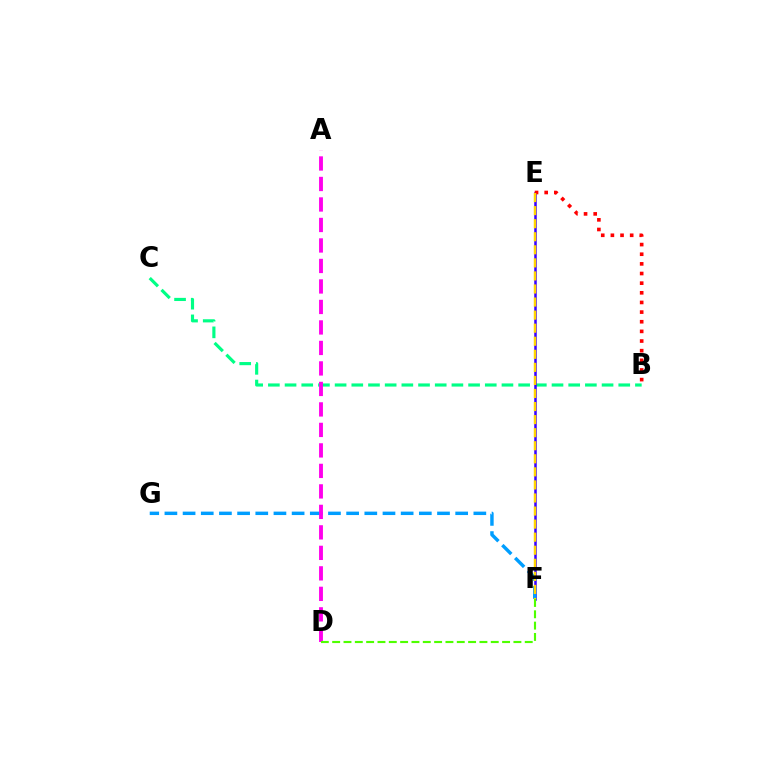{('B', 'C'): [{'color': '#00ff86', 'line_style': 'dashed', 'thickness': 2.27}], ('E', 'F'): [{'color': '#3700ff', 'line_style': 'solid', 'thickness': 1.81}, {'color': '#ffd500', 'line_style': 'dashed', 'thickness': 1.77}], ('F', 'G'): [{'color': '#009eff', 'line_style': 'dashed', 'thickness': 2.47}], ('B', 'E'): [{'color': '#ff0000', 'line_style': 'dotted', 'thickness': 2.62}], ('A', 'D'): [{'color': '#ff00ed', 'line_style': 'dashed', 'thickness': 2.78}], ('D', 'F'): [{'color': '#4fff00', 'line_style': 'dashed', 'thickness': 1.54}]}